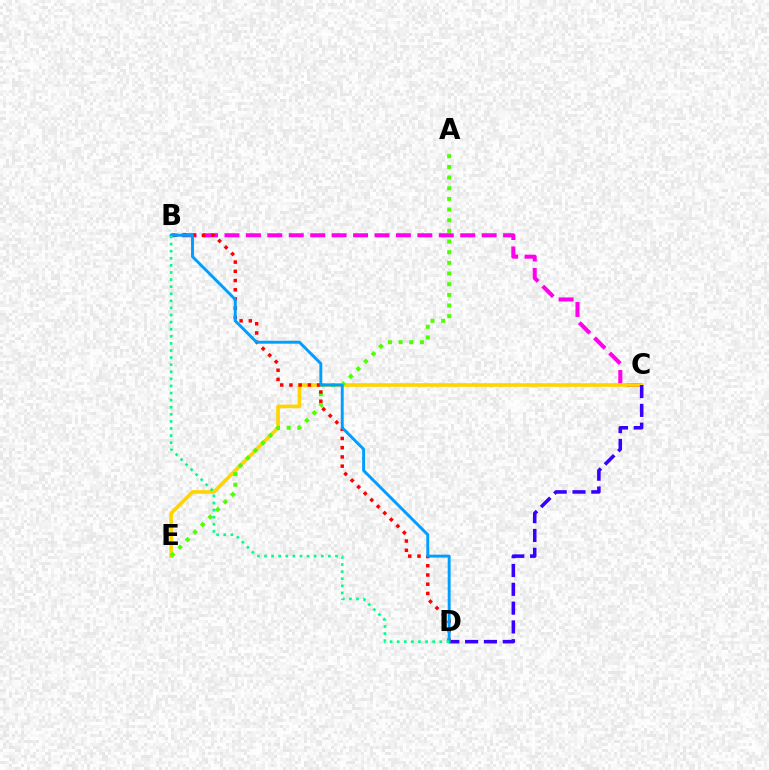{('B', 'C'): [{'color': '#ff00ed', 'line_style': 'dashed', 'thickness': 2.91}], ('C', 'E'): [{'color': '#ffd500', 'line_style': 'solid', 'thickness': 2.62}], ('A', 'E'): [{'color': '#4fff00', 'line_style': 'dotted', 'thickness': 2.9}], ('C', 'D'): [{'color': '#3700ff', 'line_style': 'dashed', 'thickness': 2.56}], ('B', 'D'): [{'color': '#ff0000', 'line_style': 'dotted', 'thickness': 2.51}, {'color': '#009eff', 'line_style': 'solid', 'thickness': 2.1}, {'color': '#00ff86', 'line_style': 'dotted', 'thickness': 1.93}]}